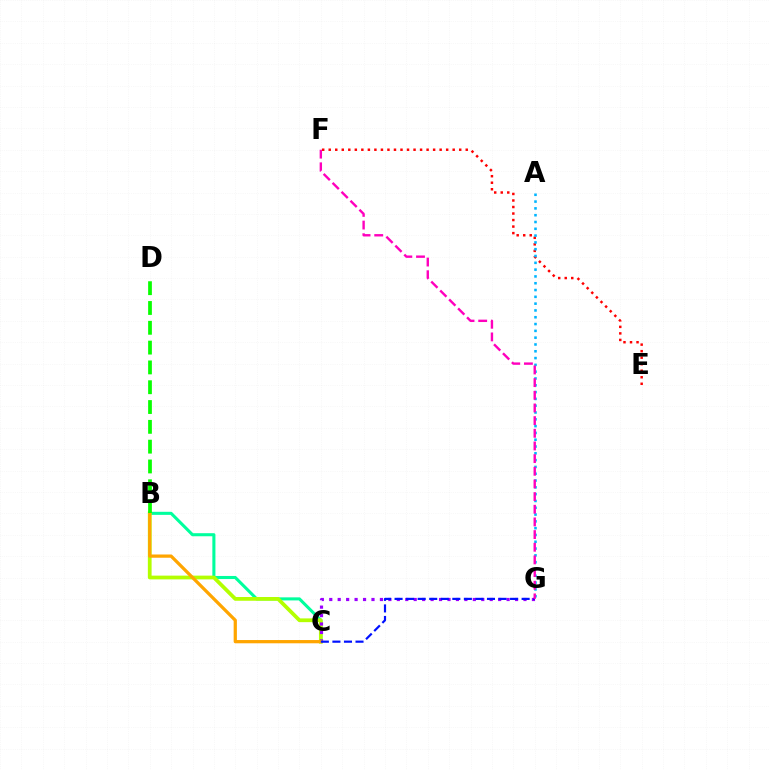{('E', 'F'): [{'color': '#ff0000', 'line_style': 'dotted', 'thickness': 1.77}], ('A', 'G'): [{'color': '#00b5ff', 'line_style': 'dotted', 'thickness': 1.85}], ('B', 'C'): [{'color': '#00ff9d', 'line_style': 'solid', 'thickness': 2.21}, {'color': '#b3ff00', 'line_style': 'solid', 'thickness': 2.7}, {'color': '#ffa500', 'line_style': 'solid', 'thickness': 2.34}], ('C', 'G'): [{'color': '#9b00ff', 'line_style': 'dotted', 'thickness': 2.29}, {'color': '#0010ff', 'line_style': 'dashed', 'thickness': 1.57}], ('B', 'D'): [{'color': '#08ff00', 'line_style': 'dashed', 'thickness': 2.69}], ('F', 'G'): [{'color': '#ff00bd', 'line_style': 'dashed', 'thickness': 1.72}]}